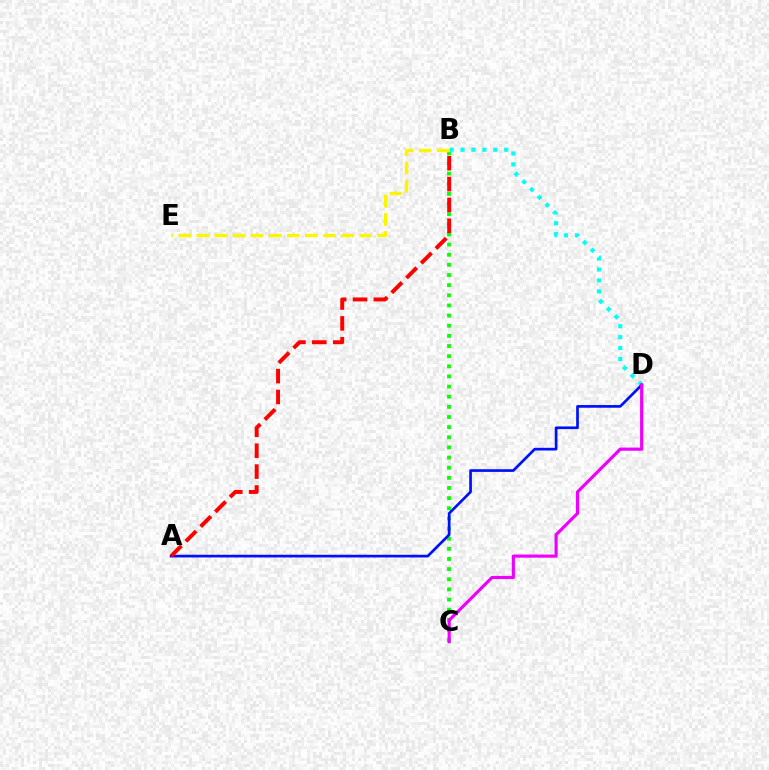{('B', 'C'): [{'color': '#08ff00', 'line_style': 'dotted', 'thickness': 2.76}], ('B', 'D'): [{'color': '#00fff6', 'line_style': 'dotted', 'thickness': 2.97}], ('A', 'D'): [{'color': '#0010ff', 'line_style': 'solid', 'thickness': 1.94}], ('A', 'B'): [{'color': '#ff0000', 'line_style': 'dashed', 'thickness': 2.84}], ('B', 'E'): [{'color': '#fcf500', 'line_style': 'dashed', 'thickness': 2.46}], ('C', 'D'): [{'color': '#ee00ff', 'line_style': 'solid', 'thickness': 2.27}]}